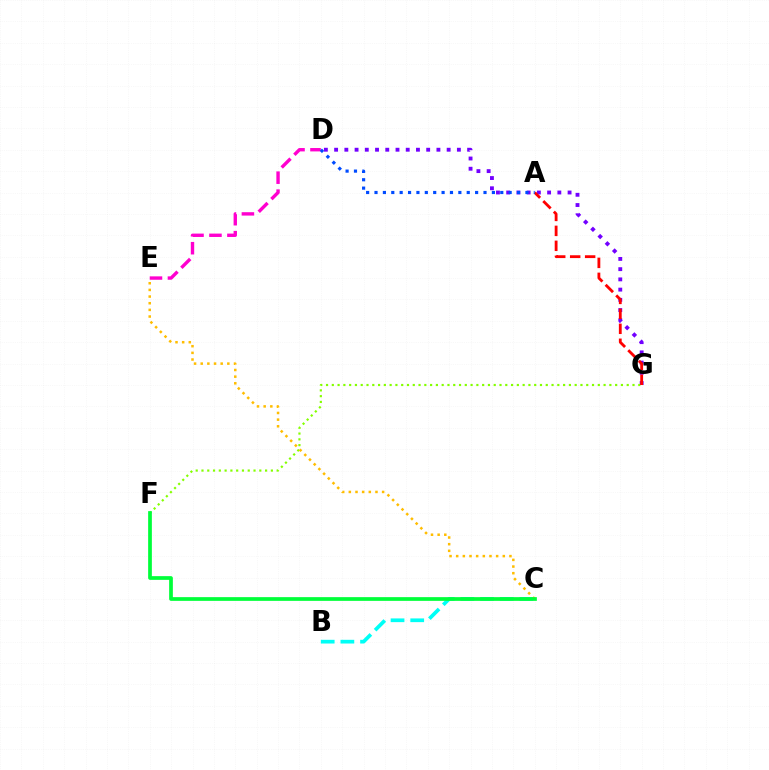{('D', 'G'): [{'color': '#7200ff', 'line_style': 'dotted', 'thickness': 2.78}], ('D', 'E'): [{'color': '#ff00cf', 'line_style': 'dashed', 'thickness': 2.44}], ('B', 'C'): [{'color': '#00fff6', 'line_style': 'dashed', 'thickness': 2.67}], ('F', 'G'): [{'color': '#84ff00', 'line_style': 'dotted', 'thickness': 1.57}], ('A', 'G'): [{'color': '#ff0000', 'line_style': 'dashed', 'thickness': 2.03}], ('C', 'E'): [{'color': '#ffbd00', 'line_style': 'dotted', 'thickness': 1.81}], ('C', 'F'): [{'color': '#00ff39', 'line_style': 'solid', 'thickness': 2.68}], ('A', 'D'): [{'color': '#004bff', 'line_style': 'dotted', 'thickness': 2.28}]}